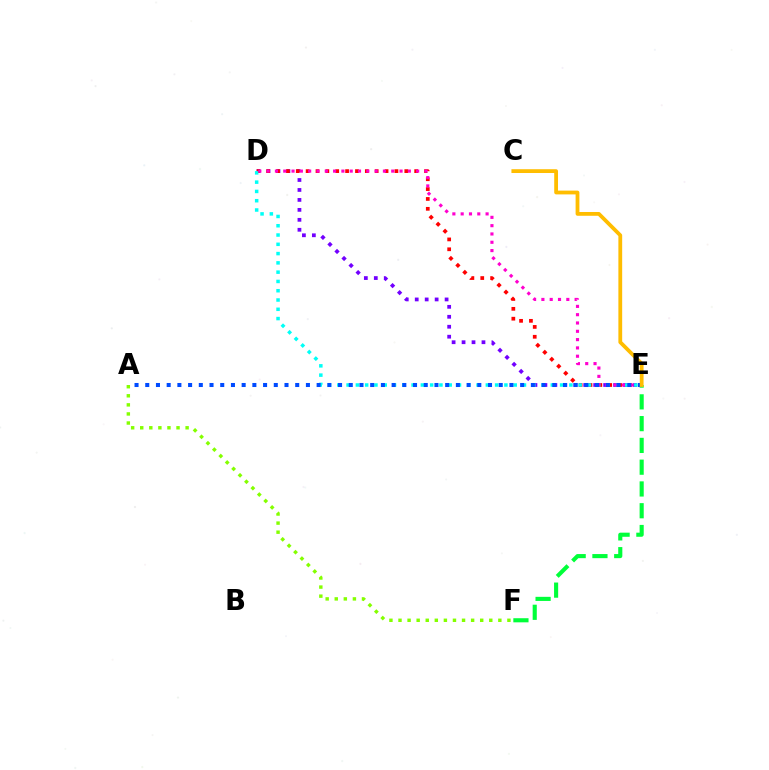{('D', 'E'): [{'color': '#7200ff', 'line_style': 'dotted', 'thickness': 2.71}, {'color': '#ff0000', 'line_style': 'dotted', 'thickness': 2.68}, {'color': '#00fff6', 'line_style': 'dotted', 'thickness': 2.52}, {'color': '#ff00cf', 'line_style': 'dotted', 'thickness': 2.26}], ('E', 'F'): [{'color': '#00ff39', 'line_style': 'dashed', 'thickness': 2.96}], ('A', 'E'): [{'color': '#004bff', 'line_style': 'dotted', 'thickness': 2.91}], ('A', 'F'): [{'color': '#84ff00', 'line_style': 'dotted', 'thickness': 2.47}], ('C', 'E'): [{'color': '#ffbd00', 'line_style': 'solid', 'thickness': 2.73}]}